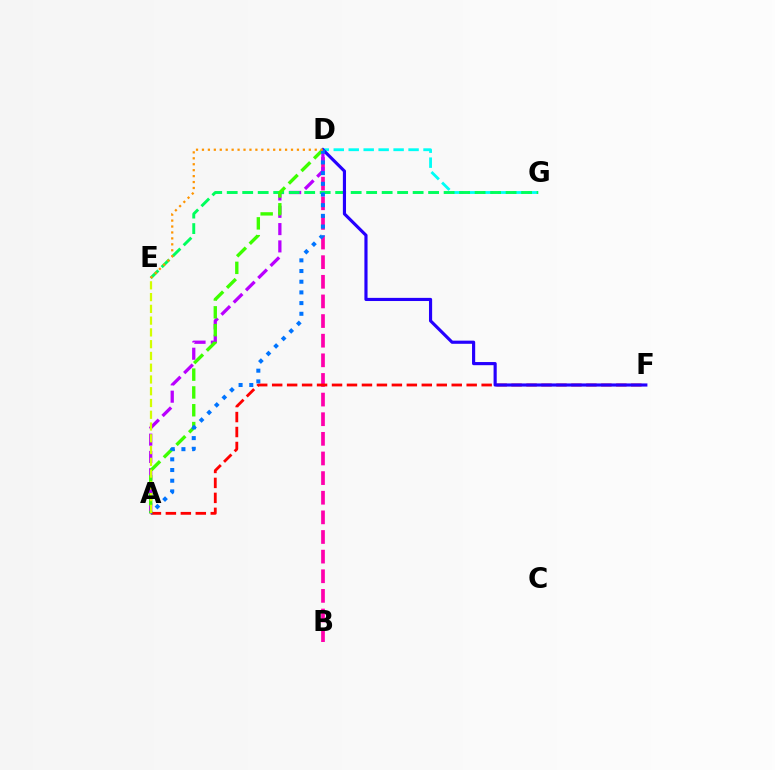{('B', 'D'): [{'color': '#ff00ac', 'line_style': 'dashed', 'thickness': 2.67}], ('D', 'G'): [{'color': '#00fff6', 'line_style': 'dashed', 'thickness': 2.03}], ('A', 'D'): [{'color': '#b900ff', 'line_style': 'dashed', 'thickness': 2.35}, {'color': '#3dff00', 'line_style': 'dashed', 'thickness': 2.42}, {'color': '#0074ff', 'line_style': 'dotted', 'thickness': 2.9}], ('E', 'G'): [{'color': '#00ff5c', 'line_style': 'dashed', 'thickness': 2.1}], ('A', 'F'): [{'color': '#ff0000', 'line_style': 'dashed', 'thickness': 2.03}], ('D', 'F'): [{'color': '#2500ff', 'line_style': 'solid', 'thickness': 2.27}], ('D', 'E'): [{'color': '#ff9400', 'line_style': 'dotted', 'thickness': 1.61}], ('A', 'E'): [{'color': '#d1ff00', 'line_style': 'dashed', 'thickness': 1.6}]}